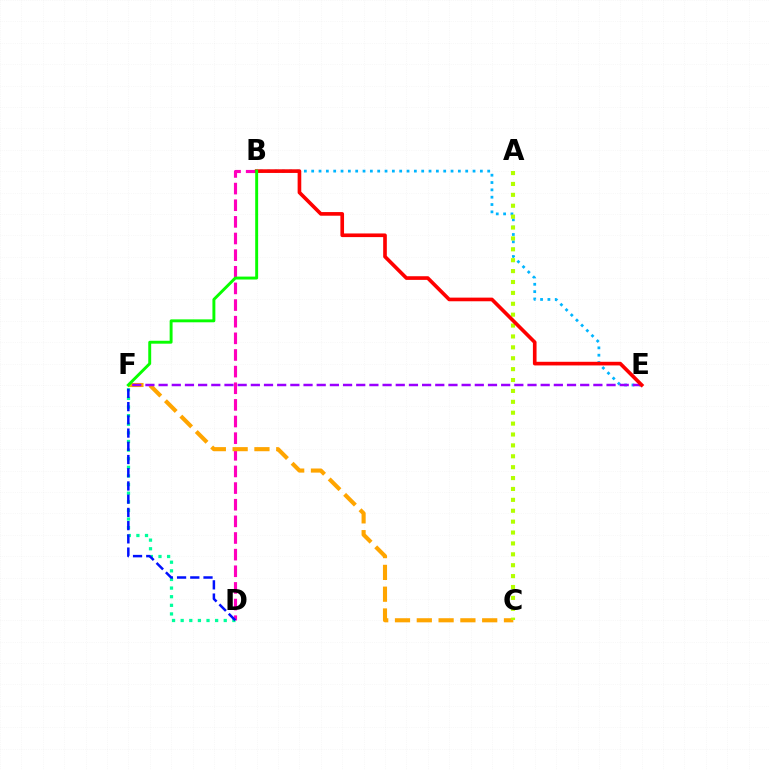{('B', 'E'): [{'color': '#00b5ff', 'line_style': 'dotted', 'thickness': 1.99}, {'color': '#ff0000', 'line_style': 'solid', 'thickness': 2.63}], ('B', 'D'): [{'color': '#ff00bd', 'line_style': 'dashed', 'thickness': 2.26}], ('C', 'F'): [{'color': '#ffa500', 'line_style': 'dashed', 'thickness': 2.96}], ('E', 'F'): [{'color': '#9b00ff', 'line_style': 'dashed', 'thickness': 1.79}], ('A', 'C'): [{'color': '#b3ff00', 'line_style': 'dotted', 'thickness': 2.96}], ('D', 'F'): [{'color': '#00ff9d', 'line_style': 'dotted', 'thickness': 2.34}, {'color': '#0010ff', 'line_style': 'dashed', 'thickness': 1.8}], ('B', 'F'): [{'color': '#08ff00', 'line_style': 'solid', 'thickness': 2.1}]}